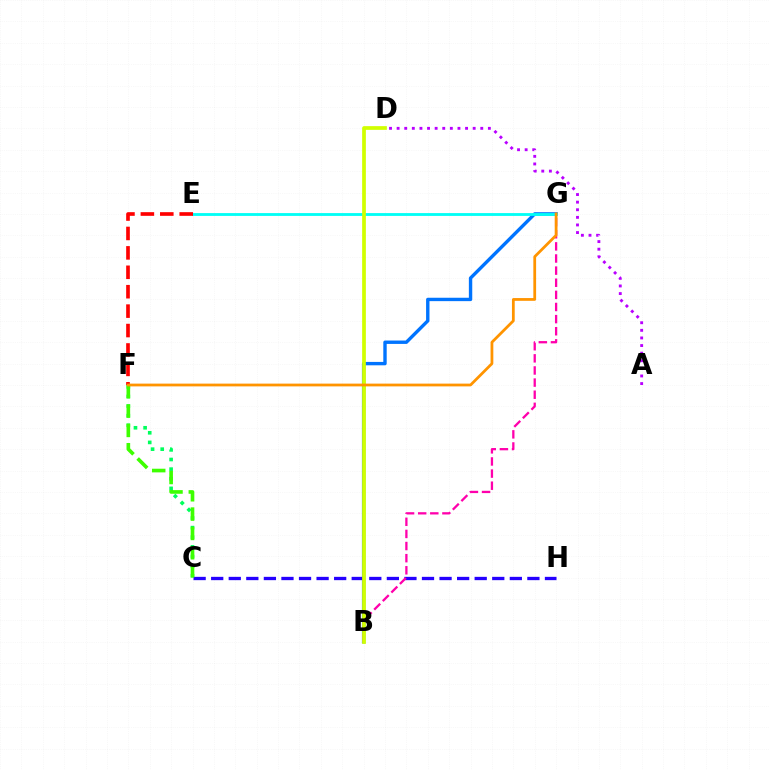{('C', 'F'): [{'color': '#00ff5c', 'line_style': 'dotted', 'thickness': 2.61}, {'color': '#3dff00', 'line_style': 'dashed', 'thickness': 2.63}], ('B', 'G'): [{'color': '#0074ff', 'line_style': 'solid', 'thickness': 2.44}, {'color': '#ff00ac', 'line_style': 'dashed', 'thickness': 1.65}], ('C', 'H'): [{'color': '#2500ff', 'line_style': 'dashed', 'thickness': 2.39}], ('E', 'G'): [{'color': '#00fff6', 'line_style': 'solid', 'thickness': 2.03}], ('A', 'D'): [{'color': '#b900ff', 'line_style': 'dotted', 'thickness': 2.07}], ('E', 'F'): [{'color': '#ff0000', 'line_style': 'dashed', 'thickness': 2.64}], ('B', 'D'): [{'color': '#d1ff00', 'line_style': 'solid', 'thickness': 2.68}], ('F', 'G'): [{'color': '#ff9400', 'line_style': 'solid', 'thickness': 1.99}]}